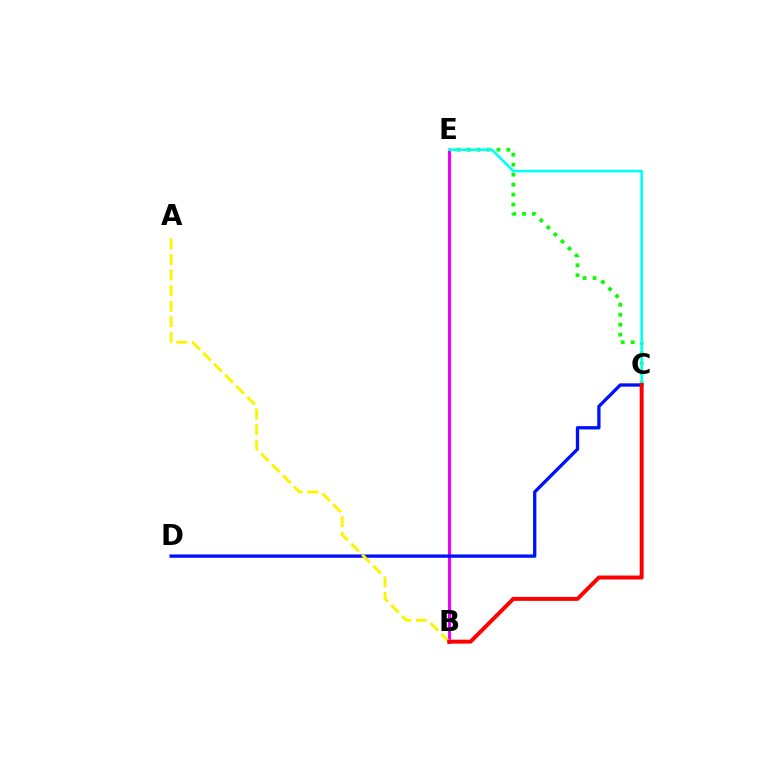{('C', 'E'): [{'color': '#08ff00', 'line_style': 'dotted', 'thickness': 2.71}, {'color': '#00fff6', 'line_style': 'solid', 'thickness': 1.88}], ('B', 'E'): [{'color': '#ee00ff', 'line_style': 'solid', 'thickness': 2.22}], ('C', 'D'): [{'color': '#0010ff', 'line_style': 'solid', 'thickness': 2.38}], ('A', 'B'): [{'color': '#fcf500', 'line_style': 'dashed', 'thickness': 2.12}], ('B', 'C'): [{'color': '#ff0000', 'line_style': 'solid', 'thickness': 2.84}]}